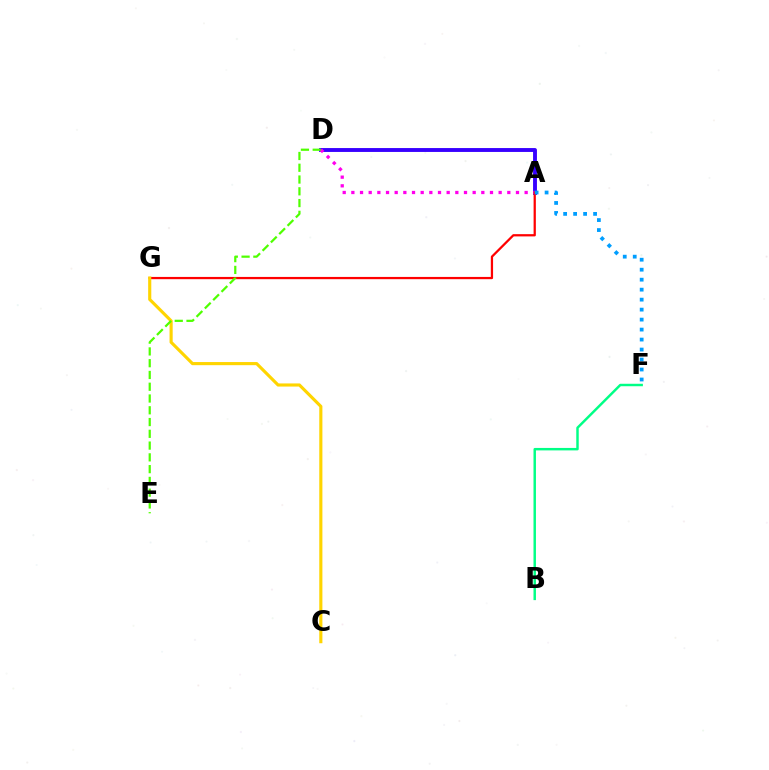{('A', 'D'): [{'color': '#3700ff', 'line_style': 'solid', 'thickness': 2.8}, {'color': '#ff00ed', 'line_style': 'dotted', 'thickness': 2.35}], ('A', 'G'): [{'color': '#ff0000', 'line_style': 'solid', 'thickness': 1.62}], ('A', 'F'): [{'color': '#009eff', 'line_style': 'dotted', 'thickness': 2.71}], ('C', 'G'): [{'color': '#ffd500', 'line_style': 'solid', 'thickness': 2.25}], ('B', 'F'): [{'color': '#00ff86', 'line_style': 'solid', 'thickness': 1.77}], ('D', 'E'): [{'color': '#4fff00', 'line_style': 'dashed', 'thickness': 1.6}]}